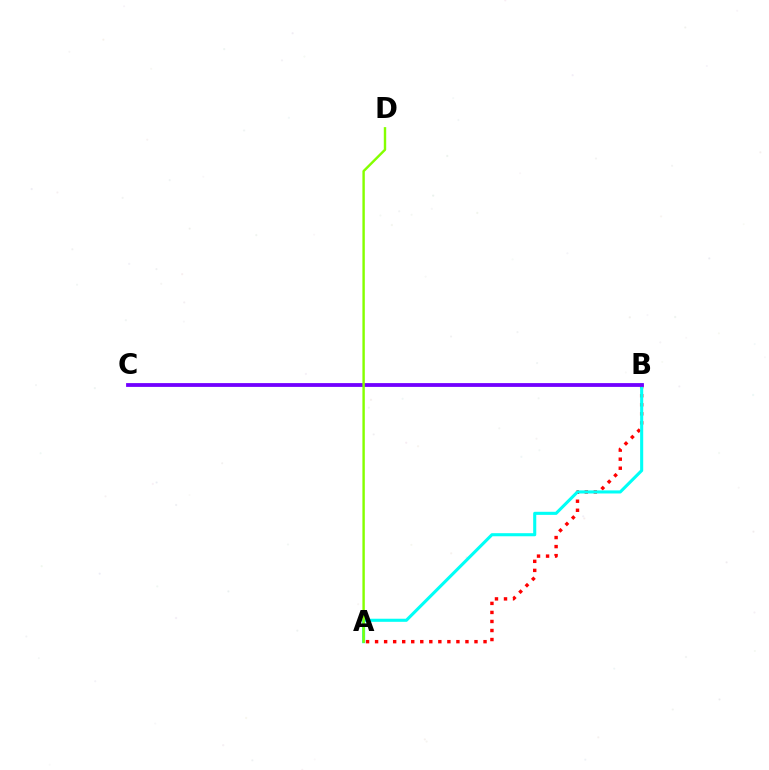{('A', 'B'): [{'color': '#ff0000', 'line_style': 'dotted', 'thickness': 2.46}, {'color': '#00fff6', 'line_style': 'solid', 'thickness': 2.22}], ('B', 'C'): [{'color': '#7200ff', 'line_style': 'solid', 'thickness': 2.74}], ('A', 'D'): [{'color': '#84ff00', 'line_style': 'solid', 'thickness': 1.74}]}